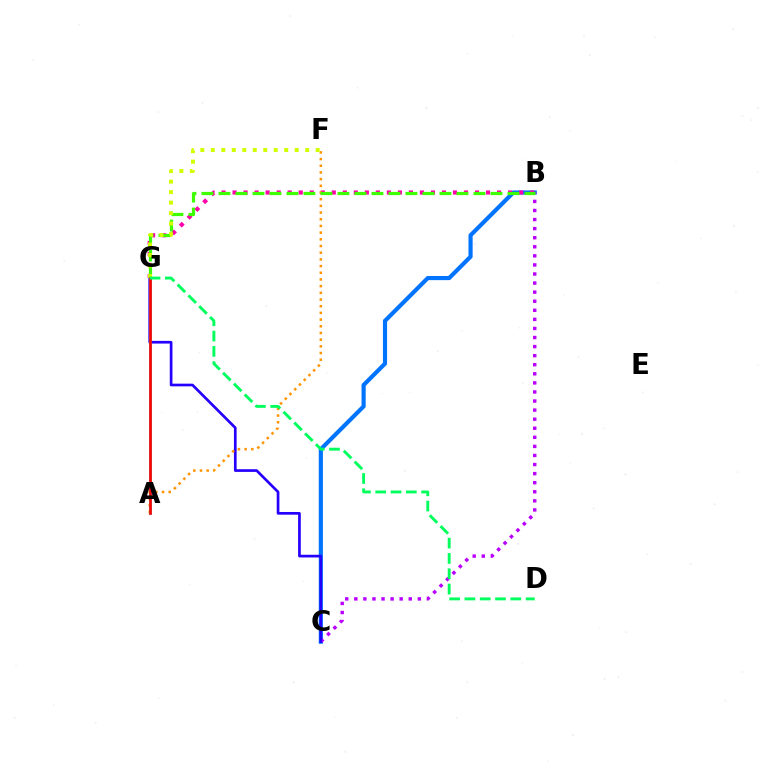{('B', 'C'): [{'color': '#0074ff', 'line_style': 'solid', 'thickness': 2.99}, {'color': '#b900ff', 'line_style': 'dotted', 'thickness': 2.47}], ('B', 'G'): [{'color': '#ff00ac', 'line_style': 'dotted', 'thickness': 2.99}, {'color': '#3dff00', 'line_style': 'dashed', 'thickness': 2.31}], ('C', 'G'): [{'color': '#2500ff', 'line_style': 'solid', 'thickness': 1.94}], ('A', 'F'): [{'color': '#ff9400', 'line_style': 'dotted', 'thickness': 1.82}], ('F', 'G'): [{'color': '#d1ff00', 'line_style': 'dotted', 'thickness': 2.85}], ('A', 'G'): [{'color': '#00fff6', 'line_style': 'solid', 'thickness': 1.92}, {'color': '#ff0000', 'line_style': 'solid', 'thickness': 1.93}], ('D', 'G'): [{'color': '#00ff5c', 'line_style': 'dashed', 'thickness': 2.08}]}